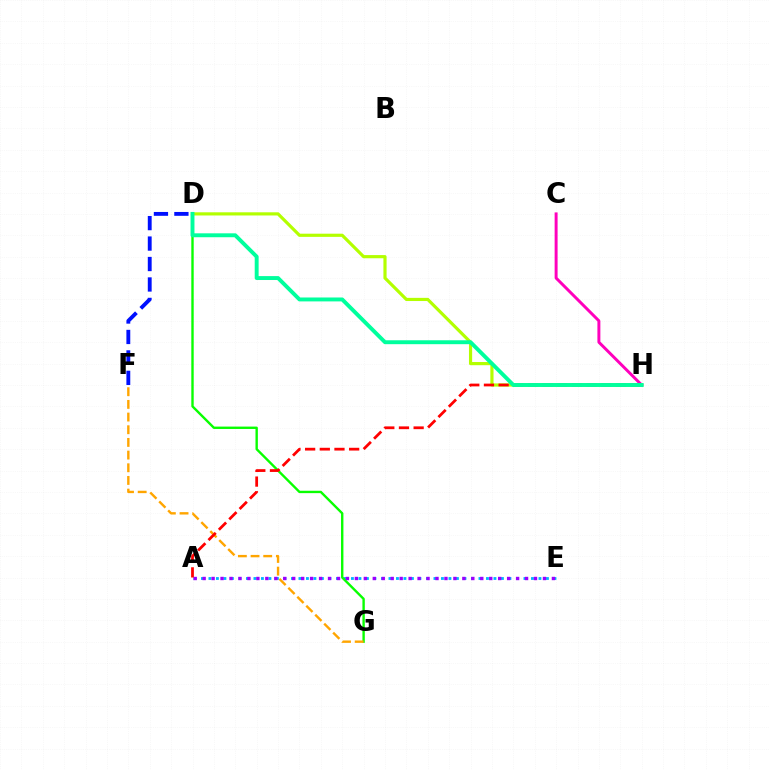{('A', 'E'): [{'color': '#00b5ff', 'line_style': 'dotted', 'thickness': 2.04}, {'color': '#9b00ff', 'line_style': 'dotted', 'thickness': 2.43}], ('D', 'G'): [{'color': '#08ff00', 'line_style': 'solid', 'thickness': 1.72}], ('D', 'F'): [{'color': '#0010ff', 'line_style': 'dashed', 'thickness': 2.78}], ('D', 'H'): [{'color': '#b3ff00', 'line_style': 'solid', 'thickness': 2.29}, {'color': '#00ff9d', 'line_style': 'solid', 'thickness': 2.82}], ('C', 'H'): [{'color': '#ff00bd', 'line_style': 'solid', 'thickness': 2.13}], ('F', 'G'): [{'color': '#ffa500', 'line_style': 'dashed', 'thickness': 1.72}], ('A', 'H'): [{'color': '#ff0000', 'line_style': 'dashed', 'thickness': 1.99}]}